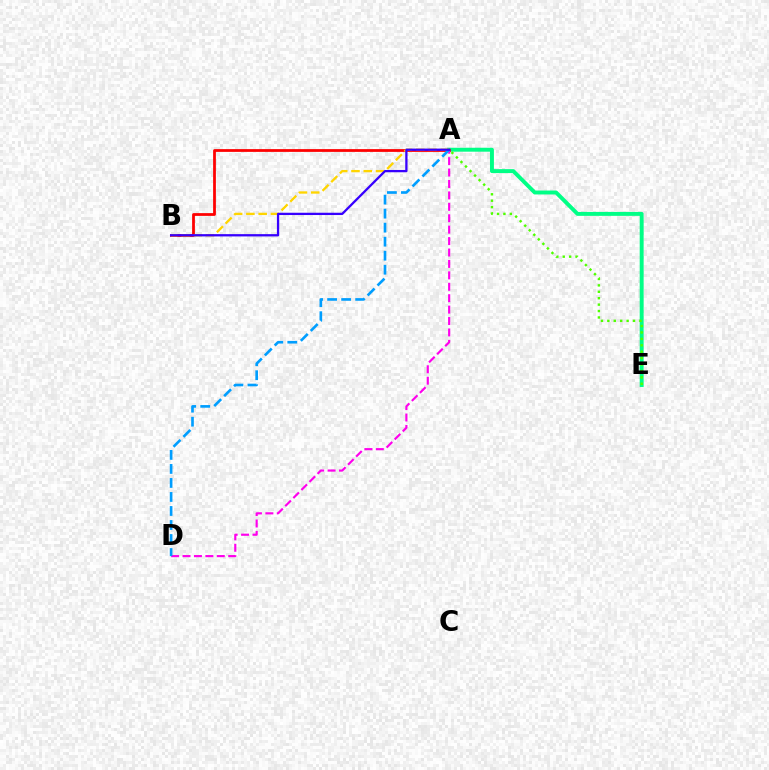{('A', 'E'): [{'color': '#00ff86', 'line_style': 'solid', 'thickness': 2.83}, {'color': '#4fff00', 'line_style': 'dotted', 'thickness': 1.74}], ('A', 'B'): [{'color': '#ff0000', 'line_style': 'solid', 'thickness': 1.99}, {'color': '#ffd500', 'line_style': 'dashed', 'thickness': 1.67}, {'color': '#3700ff', 'line_style': 'solid', 'thickness': 1.65}], ('A', 'D'): [{'color': '#ff00ed', 'line_style': 'dashed', 'thickness': 1.55}, {'color': '#009eff', 'line_style': 'dashed', 'thickness': 1.9}]}